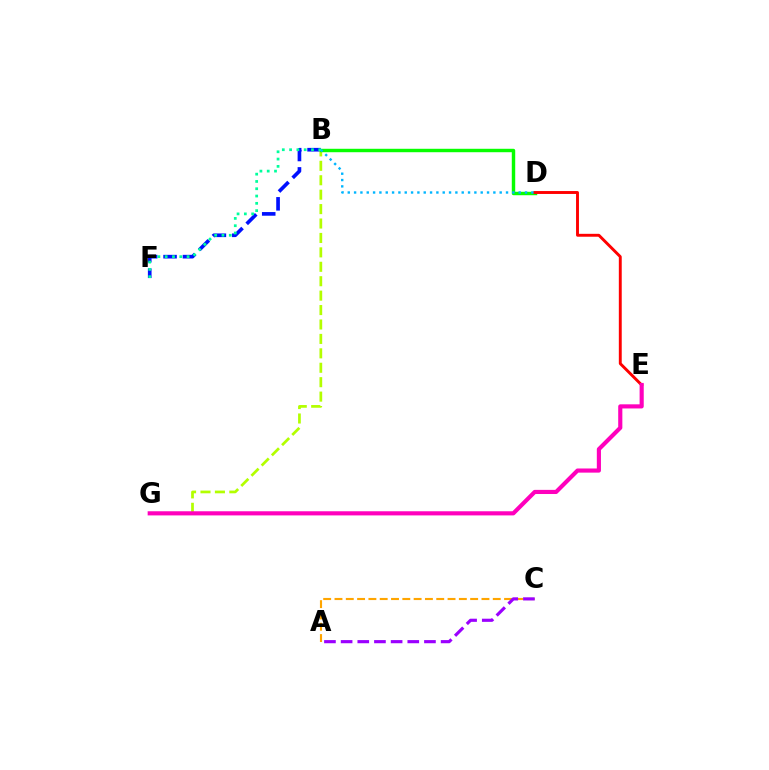{('B', 'F'): [{'color': '#0010ff', 'line_style': 'dashed', 'thickness': 2.63}, {'color': '#00ff9d', 'line_style': 'dotted', 'thickness': 1.98}], ('B', 'G'): [{'color': '#b3ff00', 'line_style': 'dashed', 'thickness': 1.96}], ('B', 'D'): [{'color': '#08ff00', 'line_style': 'solid', 'thickness': 2.47}, {'color': '#00b5ff', 'line_style': 'dotted', 'thickness': 1.72}], ('D', 'E'): [{'color': '#ff0000', 'line_style': 'solid', 'thickness': 2.09}], ('E', 'G'): [{'color': '#ff00bd', 'line_style': 'solid', 'thickness': 2.98}], ('A', 'C'): [{'color': '#ffa500', 'line_style': 'dashed', 'thickness': 1.54}, {'color': '#9b00ff', 'line_style': 'dashed', 'thickness': 2.26}]}